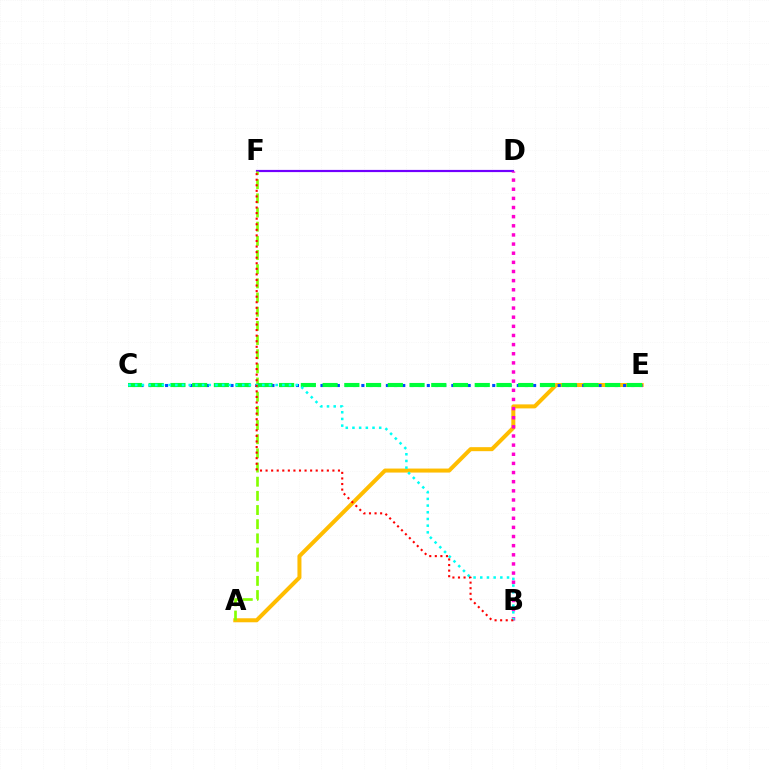{('A', 'E'): [{'color': '#ffbd00', 'line_style': 'solid', 'thickness': 2.89}], ('D', 'F'): [{'color': '#7200ff', 'line_style': 'solid', 'thickness': 1.58}], ('C', 'E'): [{'color': '#004bff', 'line_style': 'dotted', 'thickness': 2.22}, {'color': '#00ff39', 'line_style': 'dashed', 'thickness': 2.95}], ('A', 'F'): [{'color': '#84ff00', 'line_style': 'dashed', 'thickness': 1.92}], ('B', 'D'): [{'color': '#ff00cf', 'line_style': 'dotted', 'thickness': 2.48}], ('B', 'C'): [{'color': '#00fff6', 'line_style': 'dotted', 'thickness': 1.82}], ('B', 'F'): [{'color': '#ff0000', 'line_style': 'dotted', 'thickness': 1.51}]}